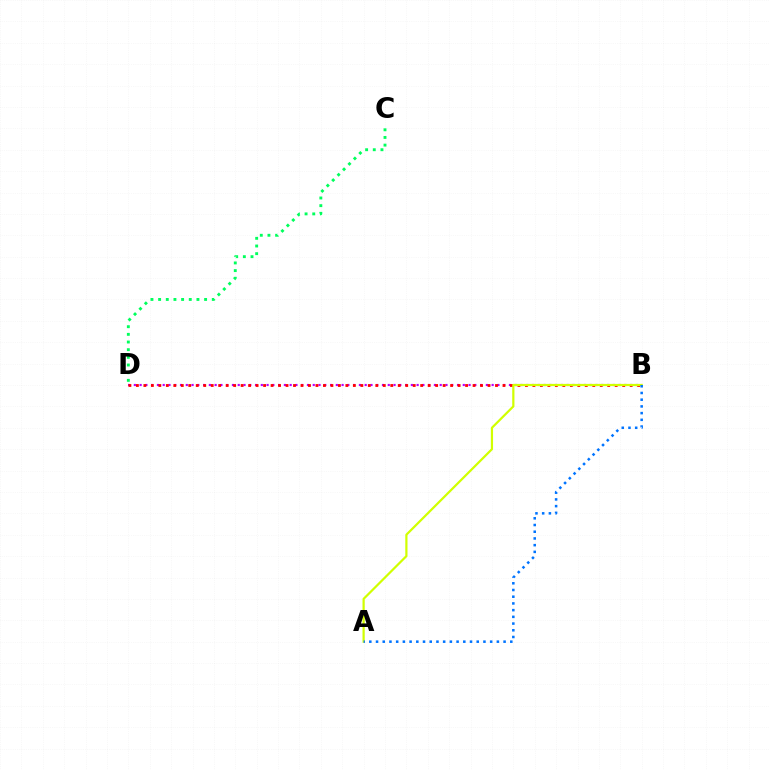{('B', 'D'): [{'color': '#b900ff', 'line_style': 'dotted', 'thickness': 1.57}, {'color': '#ff0000', 'line_style': 'dotted', 'thickness': 2.03}], ('C', 'D'): [{'color': '#00ff5c', 'line_style': 'dotted', 'thickness': 2.08}], ('A', 'B'): [{'color': '#d1ff00', 'line_style': 'solid', 'thickness': 1.6}, {'color': '#0074ff', 'line_style': 'dotted', 'thickness': 1.82}]}